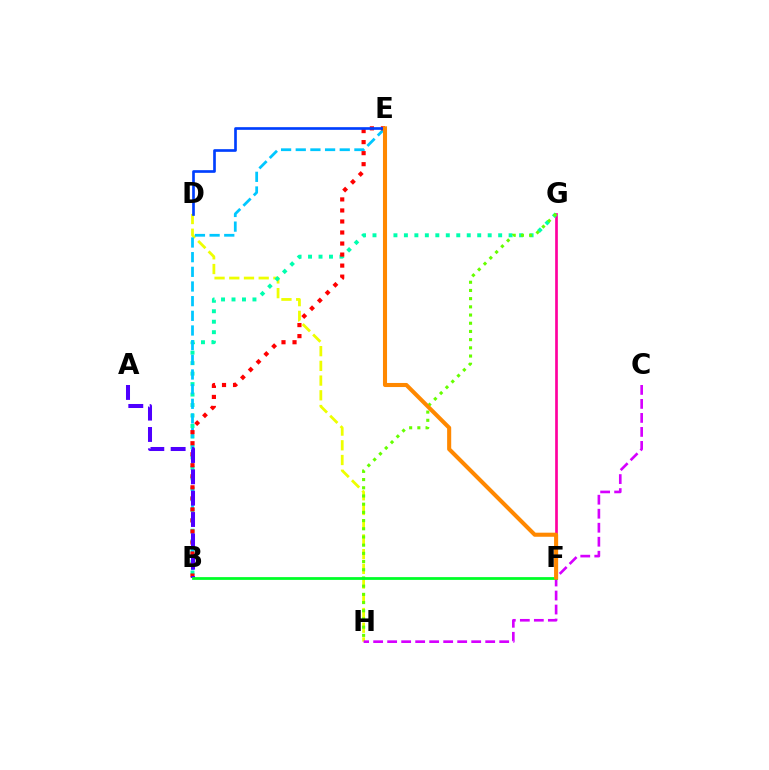{('D', 'H'): [{'color': '#eeff00', 'line_style': 'dashed', 'thickness': 2.0}], ('F', 'G'): [{'color': '#ff00a0', 'line_style': 'solid', 'thickness': 1.94}], ('B', 'G'): [{'color': '#00ffaf', 'line_style': 'dotted', 'thickness': 2.85}], ('B', 'E'): [{'color': '#00c7ff', 'line_style': 'dashed', 'thickness': 1.99}, {'color': '#ff0000', 'line_style': 'dotted', 'thickness': 3.0}], ('D', 'E'): [{'color': '#003fff', 'line_style': 'solid', 'thickness': 1.92}], ('A', 'B'): [{'color': '#4f00ff', 'line_style': 'dashed', 'thickness': 2.9}], ('C', 'H'): [{'color': '#d600ff', 'line_style': 'dashed', 'thickness': 1.9}], ('G', 'H'): [{'color': '#66ff00', 'line_style': 'dotted', 'thickness': 2.23}], ('B', 'F'): [{'color': '#00ff27', 'line_style': 'solid', 'thickness': 2.0}], ('E', 'F'): [{'color': '#ff8800', 'line_style': 'solid', 'thickness': 2.93}]}